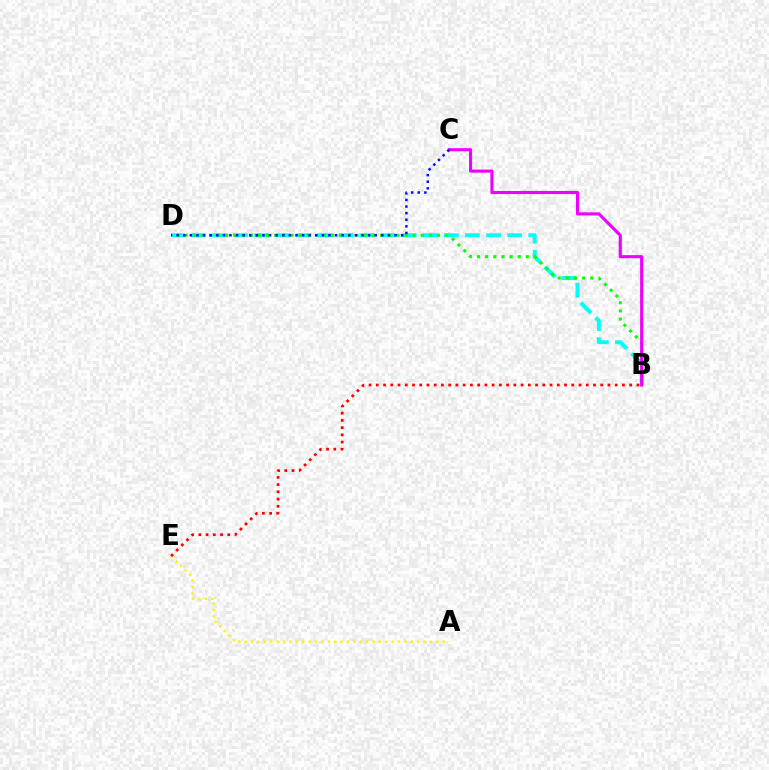{('B', 'D'): [{'color': '#00fff6', 'line_style': 'dashed', 'thickness': 2.86}, {'color': '#08ff00', 'line_style': 'dotted', 'thickness': 2.21}], ('B', 'C'): [{'color': '#ee00ff', 'line_style': 'solid', 'thickness': 2.23}], ('A', 'E'): [{'color': '#fcf500', 'line_style': 'dotted', 'thickness': 1.73}], ('B', 'E'): [{'color': '#ff0000', 'line_style': 'dotted', 'thickness': 1.97}], ('C', 'D'): [{'color': '#0010ff', 'line_style': 'dotted', 'thickness': 1.79}]}